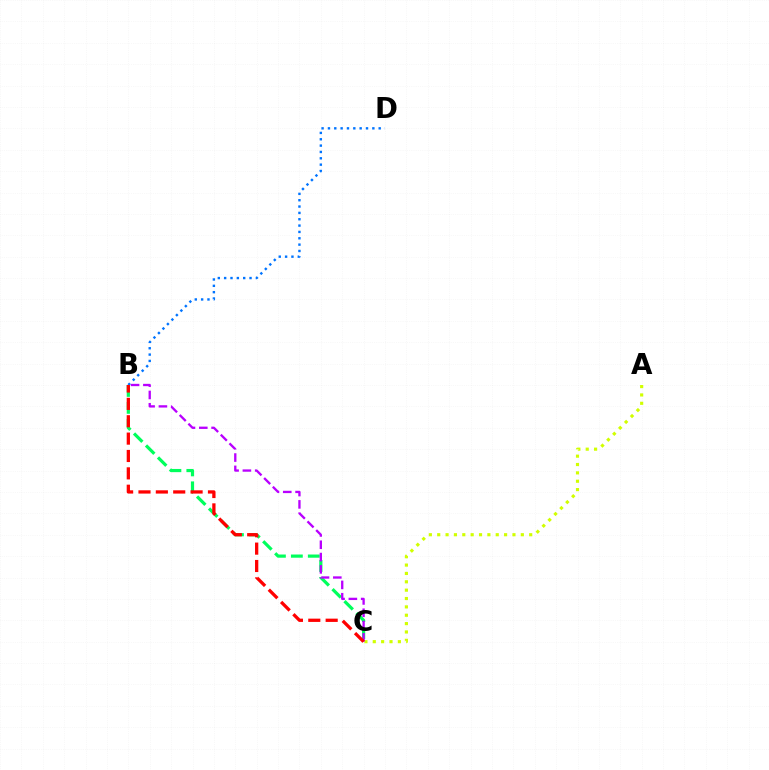{('B', 'C'): [{'color': '#00ff5c', 'line_style': 'dashed', 'thickness': 2.3}, {'color': '#b900ff', 'line_style': 'dashed', 'thickness': 1.67}, {'color': '#ff0000', 'line_style': 'dashed', 'thickness': 2.36}], ('B', 'D'): [{'color': '#0074ff', 'line_style': 'dotted', 'thickness': 1.72}], ('A', 'C'): [{'color': '#d1ff00', 'line_style': 'dotted', 'thickness': 2.27}]}